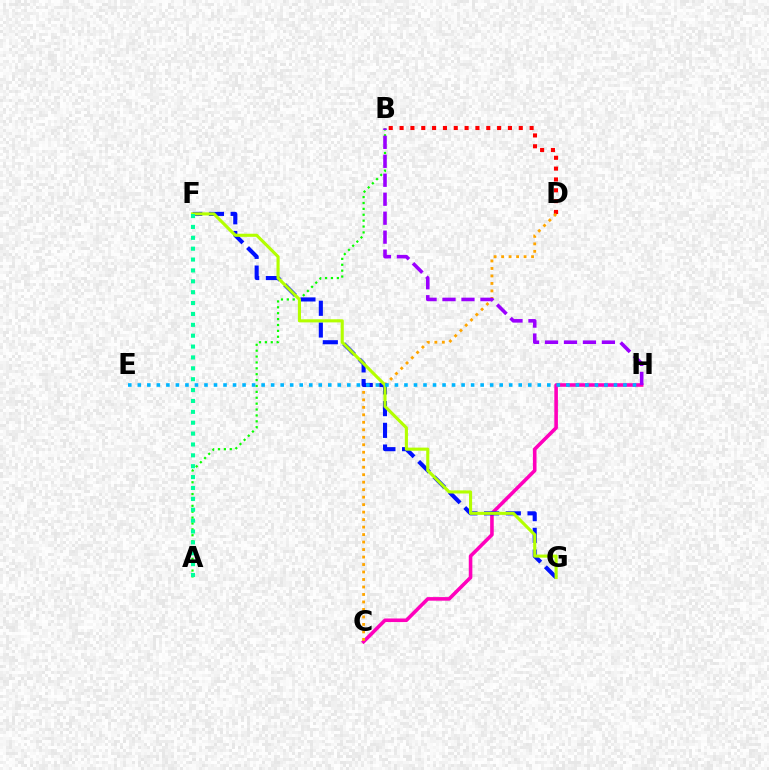{('A', 'B'): [{'color': '#08ff00', 'line_style': 'dotted', 'thickness': 1.6}], ('C', 'H'): [{'color': '#ff00bd', 'line_style': 'solid', 'thickness': 2.58}], ('B', 'D'): [{'color': '#ff0000', 'line_style': 'dotted', 'thickness': 2.94}], ('C', 'D'): [{'color': '#ffa500', 'line_style': 'dotted', 'thickness': 2.03}], ('B', 'H'): [{'color': '#9b00ff', 'line_style': 'dashed', 'thickness': 2.58}], ('F', 'G'): [{'color': '#0010ff', 'line_style': 'dashed', 'thickness': 2.95}, {'color': '#b3ff00', 'line_style': 'solid', 'thickness': 2.24}], ('A', 'F'): [{'color': '#00ff9d', 'line_style': 'dotted', 'thickness': 2.96}], ('E', 'H'): [{'color': '#00b5ff', 'line_style': 'dotted', 'thickness': 2.59}]}